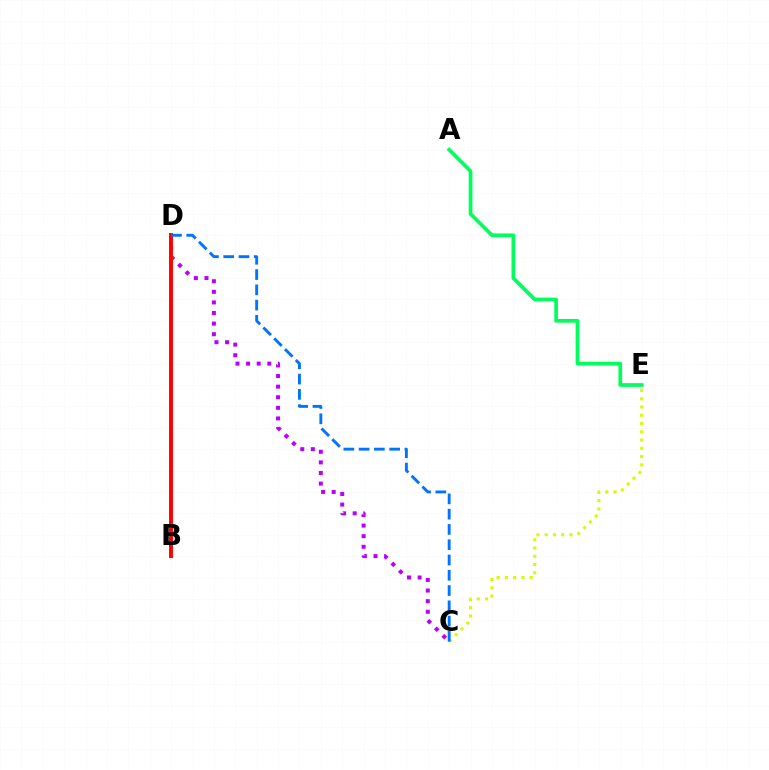{('C', 'E'): [{'color': '#d1ff00', 'line_style': 'dotted', 'thickness': 2.24}], ('A', 'E'): [{'color': '#00ff5c', 'line_style': 'solid', 'thickness': 2.66}], ('C', 'D'): [{'color': '#b900ff', 'line_style': 'dotted', 'thickness': 2.88}, {'color': '#0074ff', 'line_style': 'dashed', 'thickness': 2.08}], ('B', 'D'): [{'color': '#ff0000', 'line_style': 'solid', 'thickness': 2.83}]}